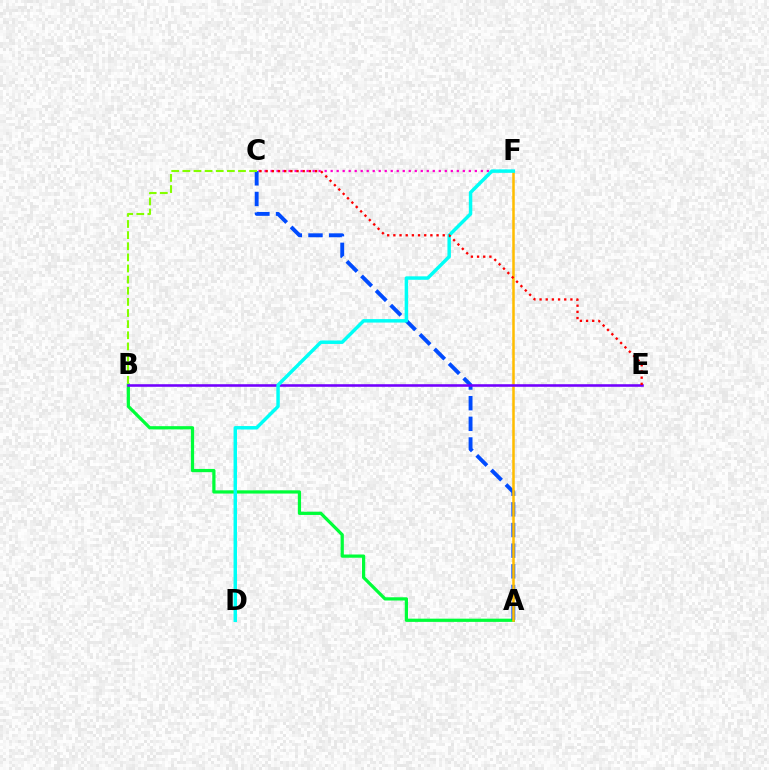{('C', 'F'): [{'color': '#ff00cf', 'line_style': 'dotted', 'thickness': 1.63}], ('A', 'B'): [{'color': '#00ff39', 'line_style': 'solid', 'thickness': 2.33}], ('A', 'C'): [{'color': '#004bff', 'line_style': 'dashed', 'thickness': 2.81}], ('A', 'F'): [{'color': '#ffbd00', 'line_style': 'solid', 'thickness': 1.82}], ('B', 'C'): [{'color': '#84ff00', 'line_style': 'dashed', 'thickness': 1.51}], ('B', 'E'): [{'color': '#7200ff', 'line_style': 'solid', 'thickness': 1.86}], ('D', 'F'): [{'color': '#00fff6', 'line_style': 'solid', 'thickness': 2.49}], ('C', 'E'): [{'color': '#ff0000', 'line_style': 'dotted', 'thickness': 1.68}]}